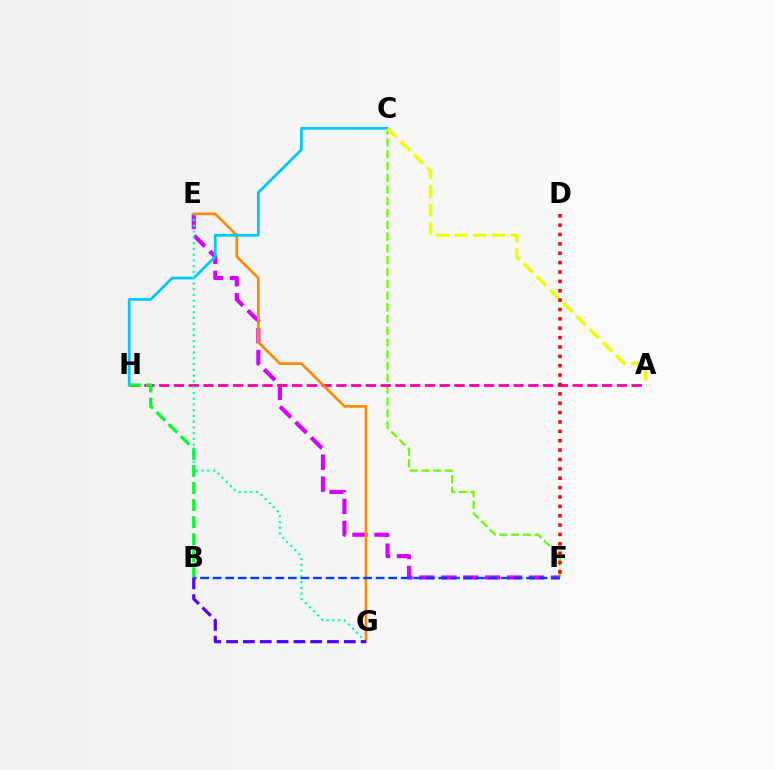{('C', 'F'): [{'color': '#66ff00', 'line_style': 'dashed', 'thickness': 1.6}], ('E', 'F'): [{'color': '#d600ff', 'line_style': 'dashed', 'thickness': 2.98}], ('A', 'H'): [{'color': '#ff00a0', 'line_style': 'dashed', 'thickness': 2.01}], ('E', 'G'): [{'color': '#ff8800', 'line_style': 'solid', 'thickness': 1.89}, {'color': '#00ffaf', 'line_style': 'dotted', 'thickness': 1.56}], ('C', 'H'): [{'color': '#00c7ff', 'line_style': 'solid', 'thickness': 1.96}], ('B', 'H'): [{'color': '#00ff27', 'line_style': 'dashed', 'thickness': 2.32}], ('A', 'C'): [{'color': '#eeff00', 'line_style': 'dashed', 'thickness': 2.53}], ('B', 'G'): [{'color': '#4f00ff', 'line_style': 'dashed', 'thickness': 2.28}], ('D', 'F'): [{'color': '#ff0000', 'line_style': 'dotted', 'thickness': 2.55}], ('B', 'F'): [{'color': '#003fff', 'line_style': 'dashed', 'thickness': 1.7}]}